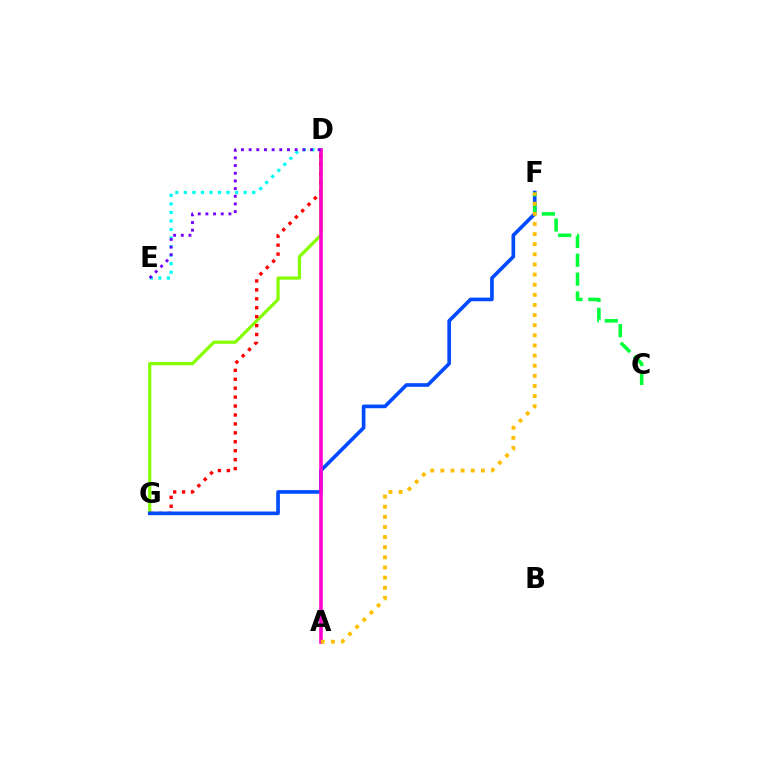{('D', 'G'): [{'color': '#84ff00', 'line_style': 'solid', 'thickness': 2.3}, {'color': '#ff0000', 'line_style': 'dotted', 'thickness': 2.43}], ('F', 'G'): [{'color': '#004bff', 'line_style': 'solid', 'thickness': 2.62}], ('D', 'E'): [{'color': '#00fff6', 'line_style': 'dotted', 'thickness': 2.32}, {'color': '#7200ff', 'line_style': 'dotted', 'thickness': 2.08}], ('C', 'F'): [{'color': '#00ff39', 'line_style': 'dashed', 'thickness': 2.56}], ('A', 'D'): [{'color': '#ff00cf', 'line_style': 'solid', 'thickness': 2.59}], ('A', 'F'): [{'color': '#ffbd00', 'line_style': 'dotted', 'thickness': 2.75}]}